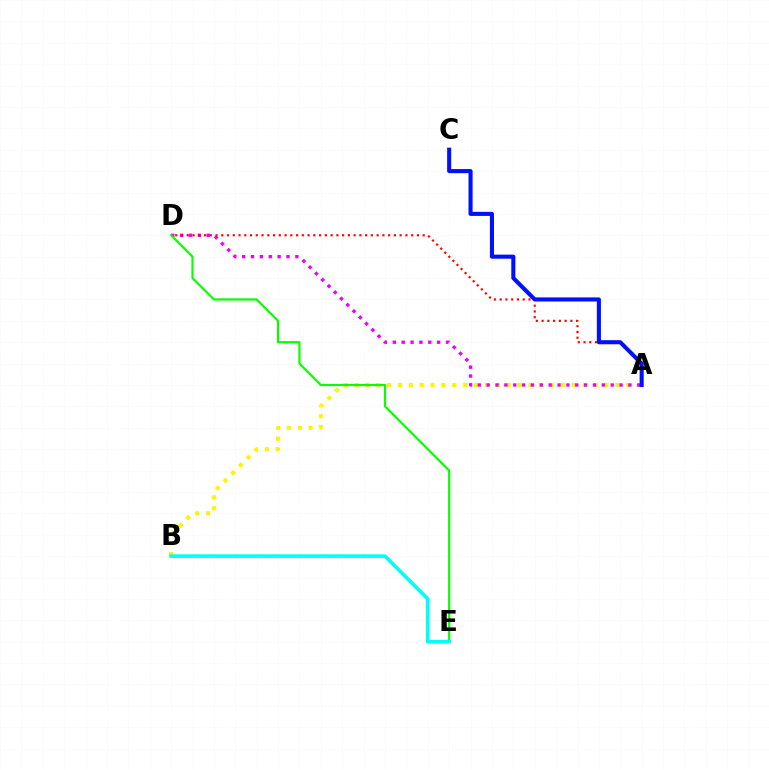{('A', 'B'): [{'color': '#fcf500', 'line_style': 'dotted', 'thickness': 2.95}], ('A', 'D'): [{'color': '#ee00ff', 'line_style': 'dotted', 'thickness': 2.41}, {'color': '#ff0000', 'line_style': 'dotted', 'thickness': 1.56}], ('D', 'E'): [{'color': '#08ff00', 'line_style': 'solid', 'thickness': 1.57}], ('A', 'C'): [{'color': '#0010ff', 'line_style': 'solid', 'thickness': 2.94}], ('B', 'E'): [{'color': '#00fff6', 'line_style': 'solid', 'thickness': 2.59}]}